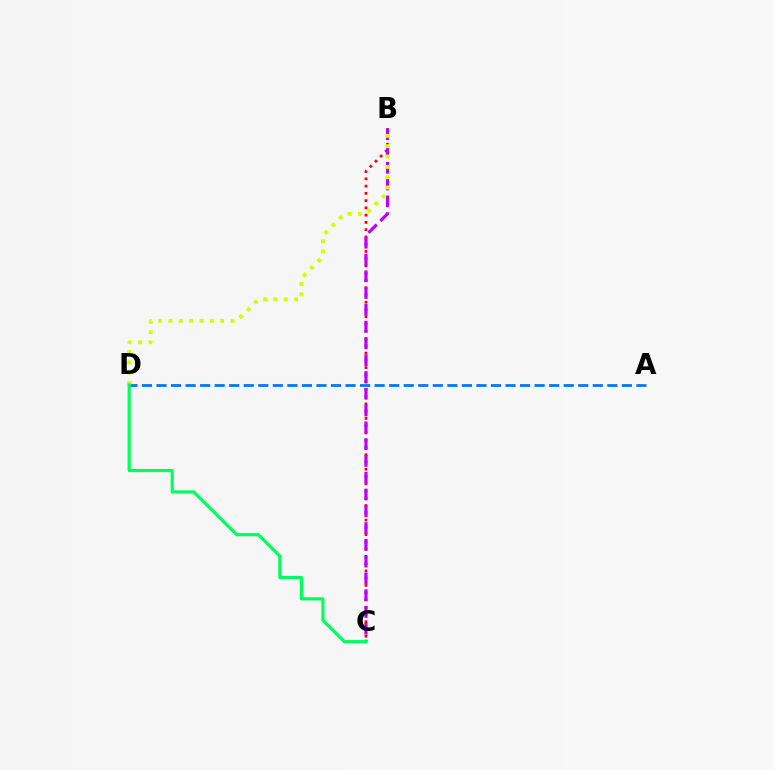{('B', 'C'): [{'color': '#ff0000', 'line_style': 'dotted', 'thickness': 1.97}, {'color': '#b900ff', 'line_style': 'dashed', 'thickness': 2.28}], ('A', 'D'): [{'color': '#0074ff', 'line_style': 'dashed', 'thickness': 1.98}], ('B', 'D'): [{'color': '#d1ff00', 'line_style': 'dotted', 'thickness': 2.81}], ('C', 'D'): [{'color': '#00ff5c', 'line_style': 'solid', 'thickness': 2.29}]}